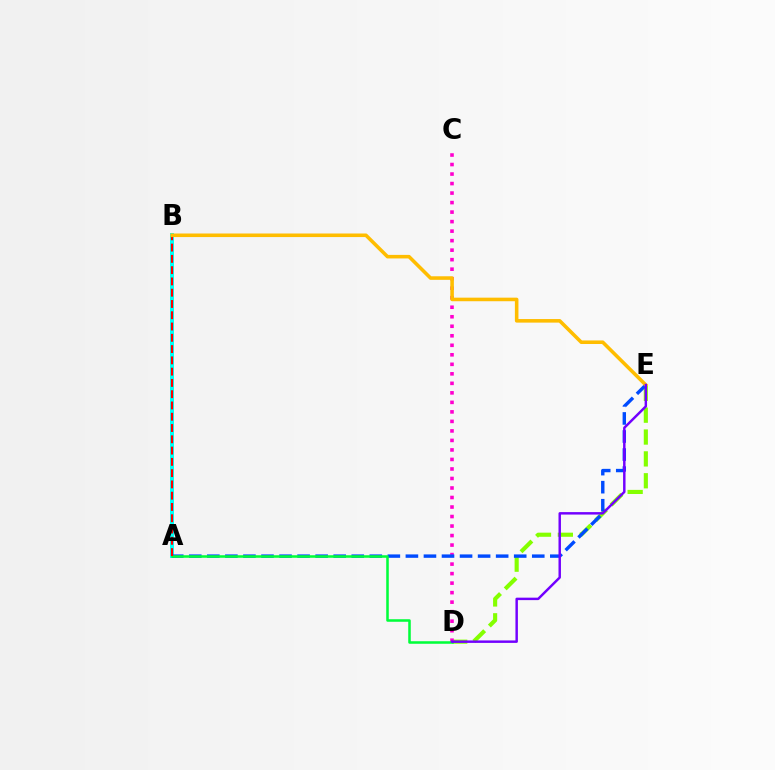{('A', 'B'): [{'color': '#00fff6', 'line_style': 'solid', 'thickness': 2.85}, {'color': '#ff0000', 'line_style': 'dashed', 'thickness': 1.53}], ('D', 'E'): [{'color': '#84ff00', 'line_style': 'dashed', 'thickness': 2.97}, {'color': '#7200ff', 'line_style': 'solid', 'thickness': 1.77}], ('C', 'D'): [{'color': '#ff00cf', 'line_style': 'dotted', 'thickness': 2.58}], ('A', 'E'): [{'color': '#004bff', 'line_style': 'dashed', 'thickness': 2.45}], ('A', 'D'): [{'color': '#00ff39', 'line_style': 'solid', 'thickness': 1.83}], ('B', 'E'): [{'color': '#ffbd00', 'line_style': 'solid', 'thickness': 2.57}]}